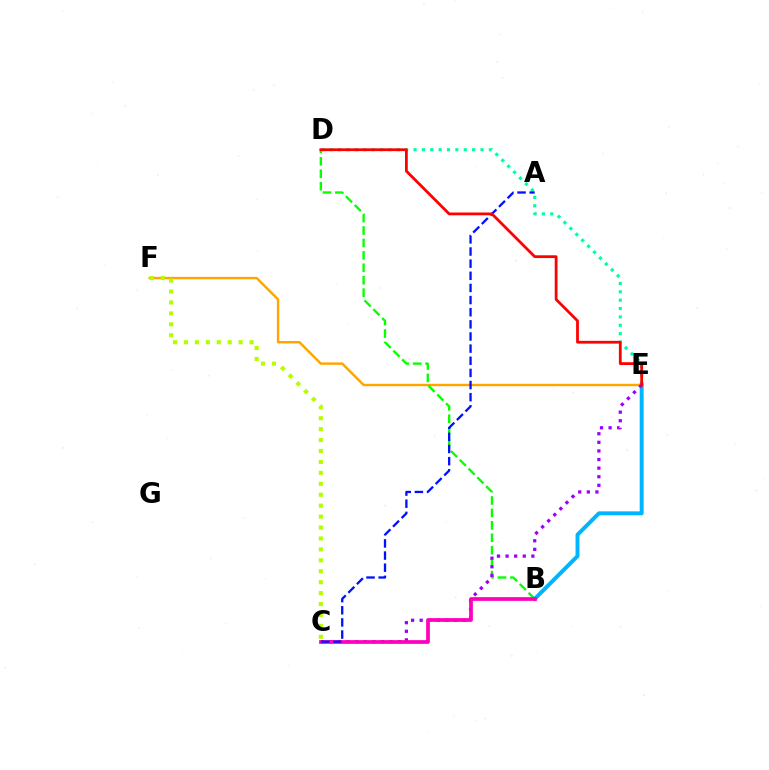{('B', 'E'): [{'color': '#00b5ff', 'line_style': 'solid', 'thickness': 2.84}], ('E', 'F'): [{'color': '#ffa500', 'line_style': 'solid', 'thickness': 1.74}], ('B', 'D'): [{'color': '#08ff00', 'line_style': 'dashed', 'thickness': 1.69}], ('D', 'E'): [{'color': '#00ff9d', 'line_style': 'dotted', 'thickness': 2.27}, {'color': '#ff0000', 'line_style': 'solid', 'thickness': 2.0}], ('C', 'E'): [{'color': '#9b00ff', 'line_style': 'dotted', 'thickness': 2.34}], ('B', 'C'): [{'color': '#ff00bd', 'line_style': 'solid', 'thickness': 2.68}], ('C', 'F'): [{'color': '#b3ff00', 'line_style': 'dotted', 'thickness': 2.97}], ('A', 'C'): [{'color': '#0010ff', 'line_style': 'dashed', 'thickness': 1.65}]}